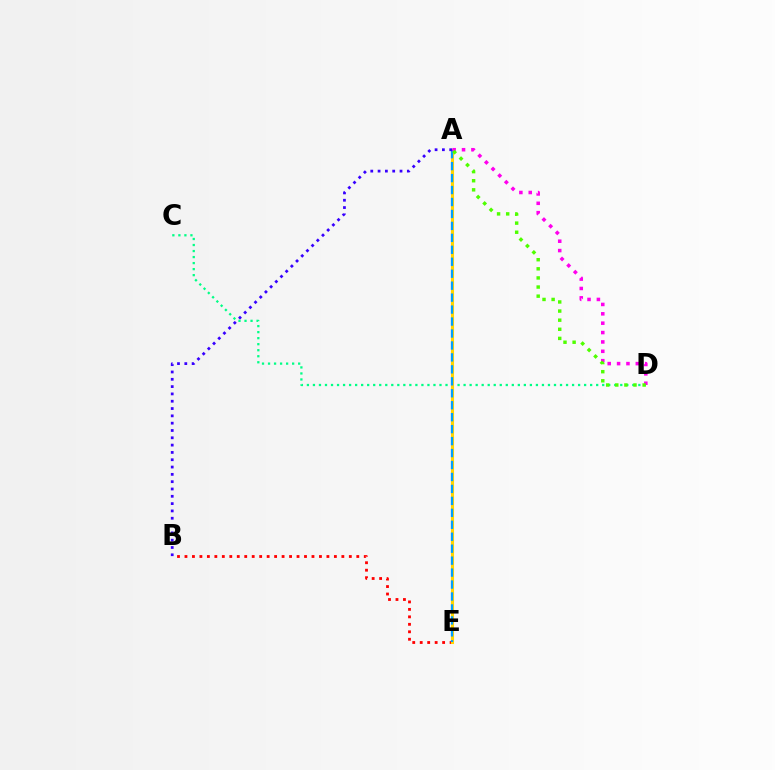{('B', 'E'): [{'color': '#ff0000', 'line_style': 'dotted', 'thickness': 2.03}], ('C', 'D'): [{'color': '#00ff86', 'line_style': 'dotted', 'thickness': 1.64}], ('A', 'E'): [{'color': '#ffd500', 'line_style': 'solid', 'thickness': 2.23}, {'color': '#009eff', 'line_style': 'dashed', 'thickness': 1.62}], ('A', 'D'): [{'color': '#ff00ed', 'line_style': 'dotted', 'thickness': 2.55}, {'color': '#4fff00', 'line_style': 'dotted', 'thickness': 2.48}], ('A', 'B'): [{'color': '#3700ff', 'line_style': 'dotted', 'thickness': 1.99}]}